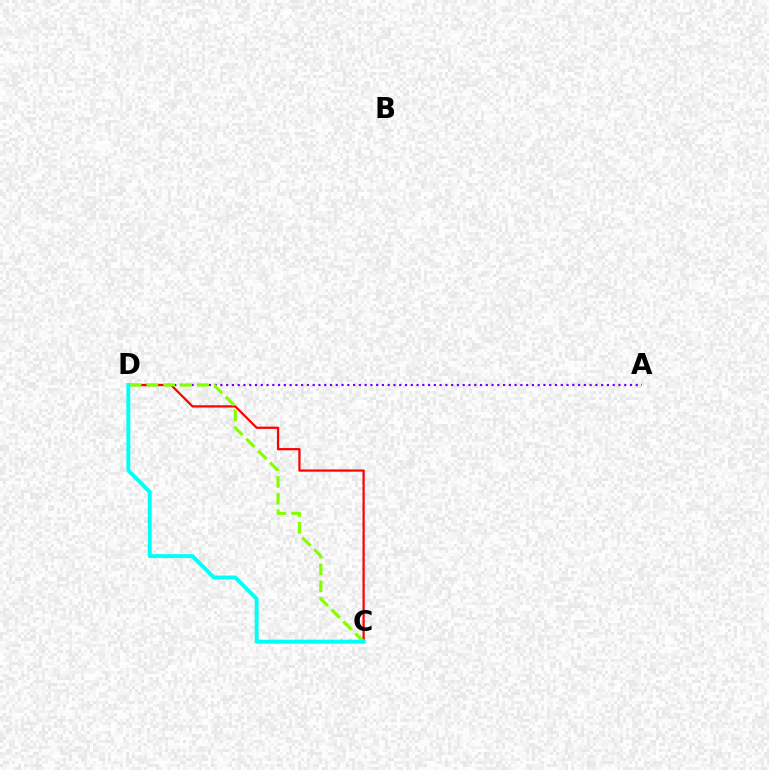{('A', 'D'): [{'color': '#7200ff', 'line_style': 'dotted', 'thickness': 1.57}], ('C', 'D'): [{'color': '#ff0000', 'line_style': 'solid', 'thickness': 1.6}, {'color': '#84ff00', 'line_style': 'dashed', 'thickness': 2.29}, {'color': '#00fff6', 'line_style': 'solid', 'thickness': 2.82}]}